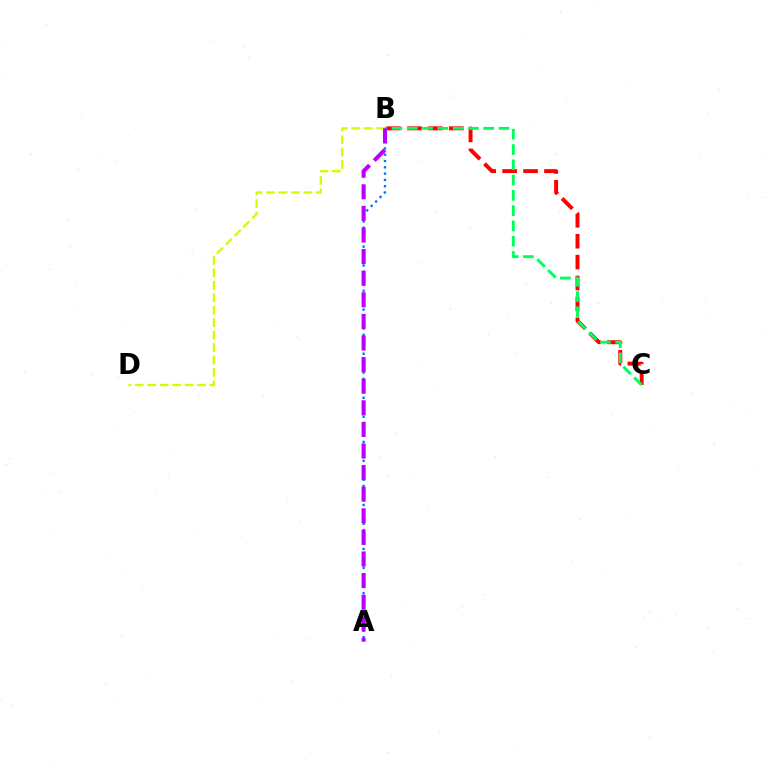{('B', 'D'): [{'color': '#d1ff00', 'line_style': 'dashed', 'thickness': 1.69}], ('B', 'C'): [{'color': '#ff0000', 'line_style': 'dashed', 'thickness': 2.84}, {'color': '#00ff5c', 'line_style': 'dashed', 'thickness': 2.08}], ('A', 'B'): [{'color': '#0074ff', 'line_style': 'dotted', 'thickness': 1.71}, {'color': '#b900ff', 'line_style': 'dashed', 'thickness': 2.93}]}